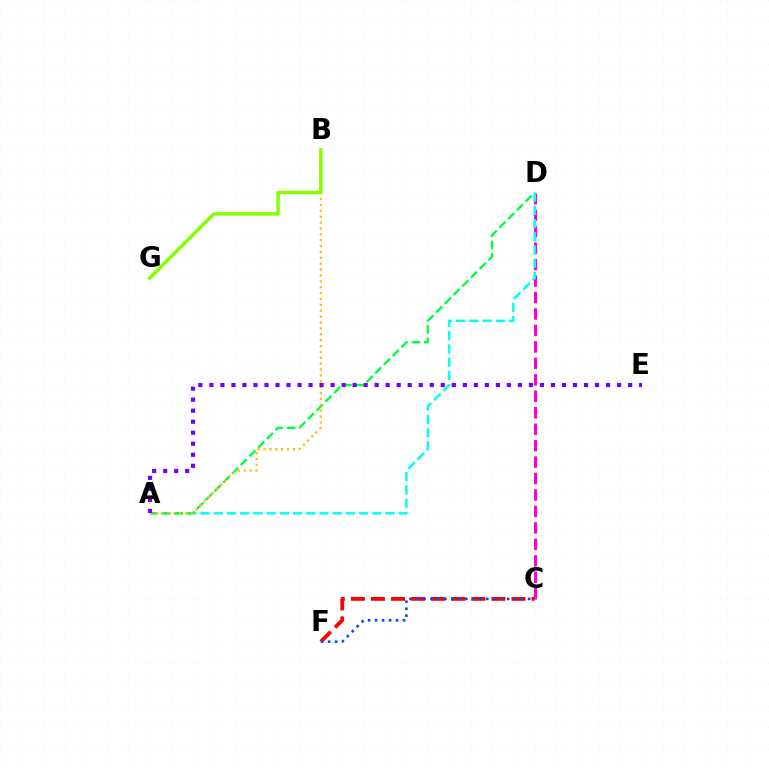{('C', 'D'): [{'color': '#ff00cf', 'line_style': 'dashed', 'thickness': 2.24}], ('A', 'D'): [{'color': '#00fff6', 'line_style': 'dashed', 'thickness': 1.8}, {'color': '#00ff39', 'line_style': 'dashed', 'thickness': 1.67}], ('C', 'F'): [{'color': '#ff0000', 'line_style': 'dashed', 'thickness': 2.73}, {'color': '#004bff', 'line_style': 'dotted', 'thickness': 1.9}], ('A', 'B'): [{'color': '#ffbd00', 'line_style': 'dotted', 'thickness': 1.6}], ('A', 'E'): [{'color': '#7200ff', 'line_style': 'dotted', 'thickness': 2.99}], ('B', 'G'): [{'color': '#84ff00', 'line_style': 'solid', 'thickness': 2.49}]}